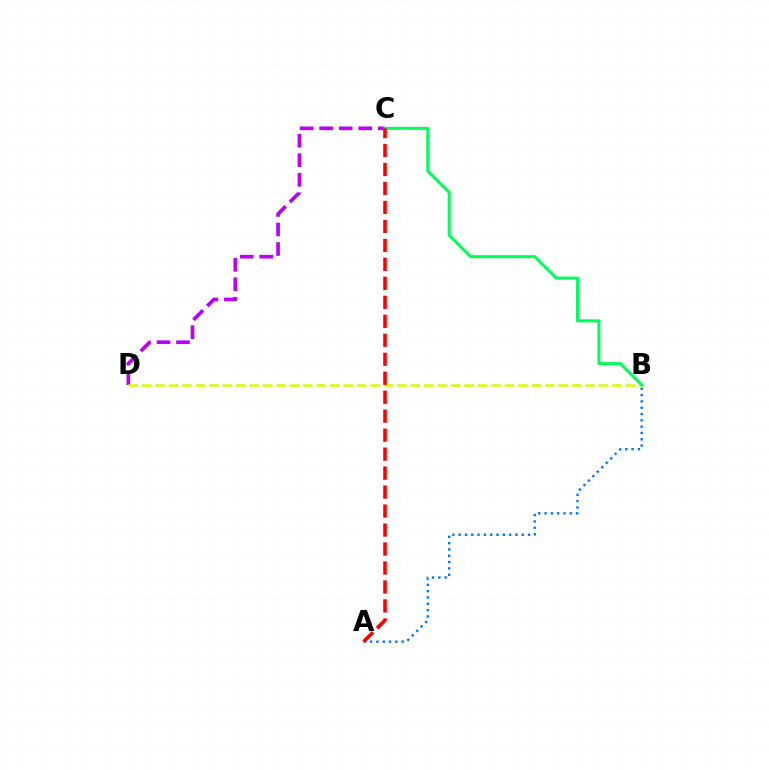{('A', 'B'): [{'color': '#0074ff', 'line_style': 'dotted', 'thickness': 1.71}], ('C', 'D'): [{'color': '#b900ff', 'line_style': 'dashed', 'thickness': 2.65}], ('B', 'D'): [{'color': '#d1ff00', 'line_style': 'dashed', 'thickness': 1.82}], ('B', 'C'): [{'color': '#00ff5c', 'line_style': 'solid', 'thickness': 2.16}], ('A', 'C'): [{'color': '#ff0000', 'line_style': 'dashed', 'thickness': 2.58}]}